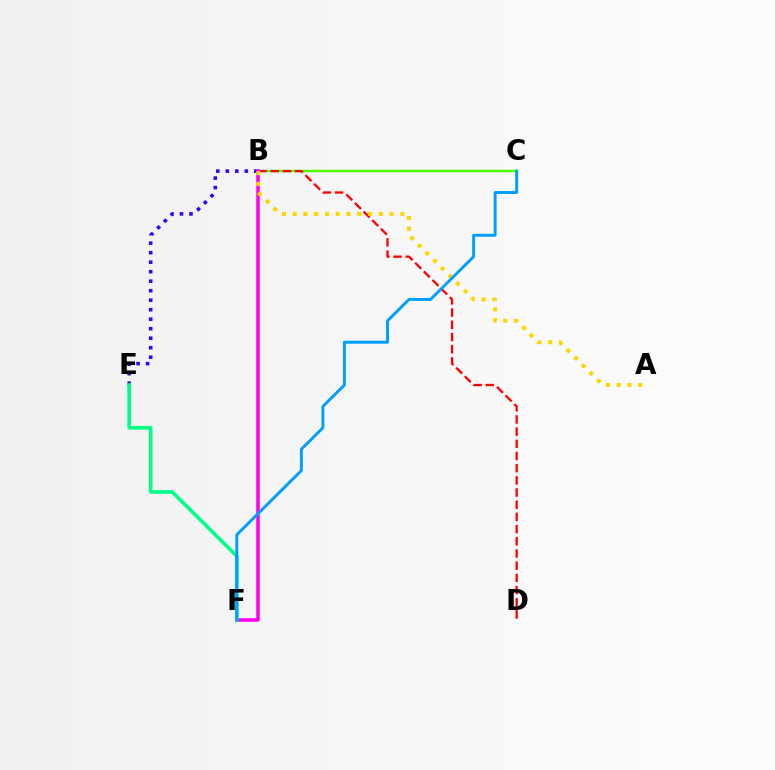{('B', 'C'): [{'color': '#4fff00', 'line_style': 'solid', 'thickness': 1.75}], ('B', 'D'): [{'color': '#ff0000', 'line_style': 'dashed', 'thickness': 1.66}], ('B', 'E'): [{'color': '#3700ff', 'line_style': 'dotted', 'thickness': 2.58}], ('B', 'F'): [{'color': '#ff00ed', 'line_style': 'solid', 'thickness': 2.53}], ('E', 'F'): [{'color': '#00ff86', 'line_style': 'solid', 'thickness': 2.61}], ('A', 'B'): [{'color': '#ffd500', 'line_style': 'dotted', 'thickness': 2.92}], ('C', 'F'): [{'color': '#009eff', 'line_style': 'solid', 'thickness': 2.11}]}